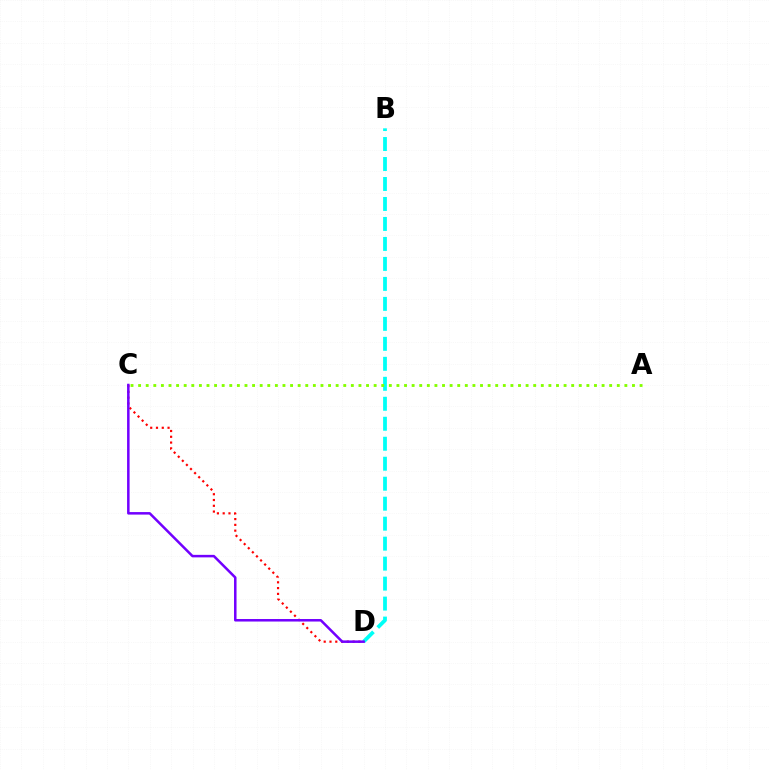{('B', 'D'): [{'color': '#00fff6', 'line_style': 'dashed', 'thickness': 2.71}], ('C', 'D'): [{'color': '#ff0000', 'line_style': 'dotted', 'thickness': 1.57}, {'color': '#7200ff', 'line_style': 'solid', 'thickness': 1.81}], ('A', 'C'): [{'color': '#84ff00', 'line_style': 'dotted', 'thickness': 2.06}]}